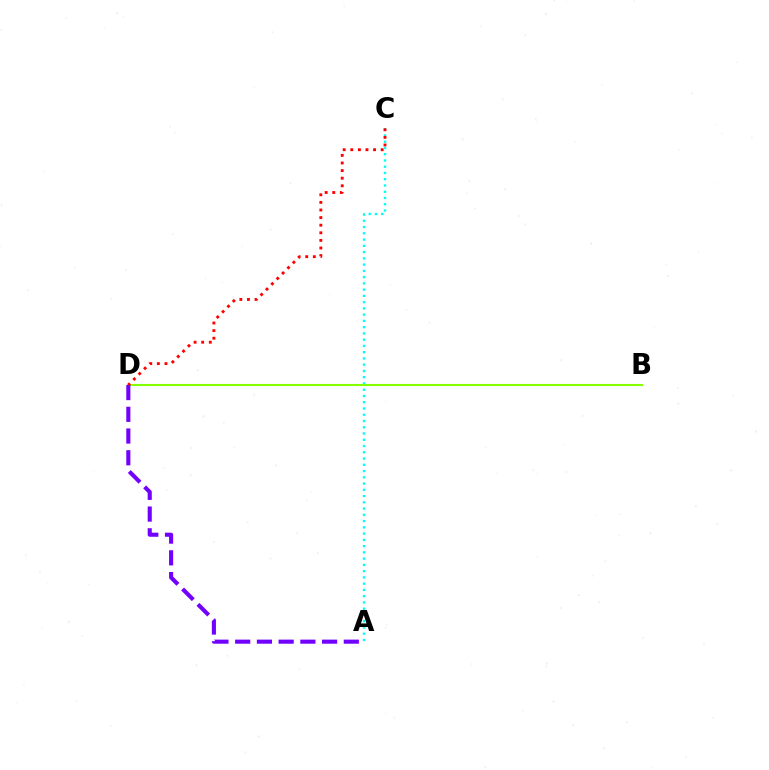{('A', 'C'): [{'color': '#00fff6', 'line_style': 'dotted', 'thickness': 1.7}], ('B', 'D'): [{'color': '#84ff00', 'line_style': 'solid', 'thickness': 1.51}], ('A', 'D'): [{'color': '#7200ff', 'line_style': 'dashed', 'thickness': 2.95}], ('C', 'D'): [{'color': '#ff0000', 'line_style': 'dotted', 'thickness': 2.06}]}